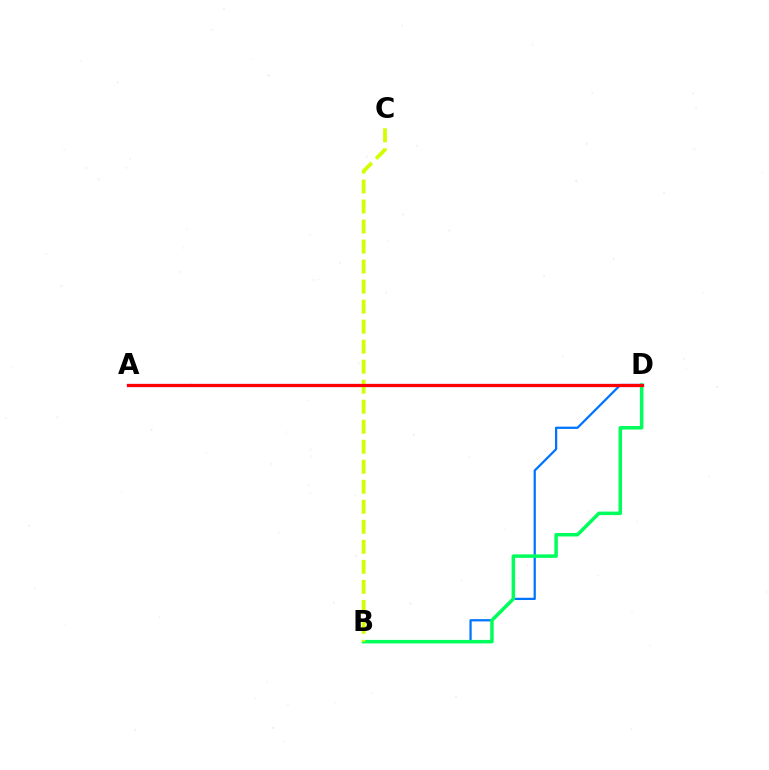{('B', 'D'): [{'color': '#0074ff', 'line_style': 'solid', 'thickness': 1.62}, {'color': '#00ff5c', 'line_style': 'solid', 'thickness': 2.52}], ('A', 'D'): [{'color': '#b900ff', 'line_style': 'solid', 'thickness': 2.26}, {'color': '#ff0000', 'line_style': 'solid', 'thickness': 2.28}], ('B', 'C'): [{'color': '#d1ff00', 'line_style': 'dashed', 'thickness': 2.72}]}